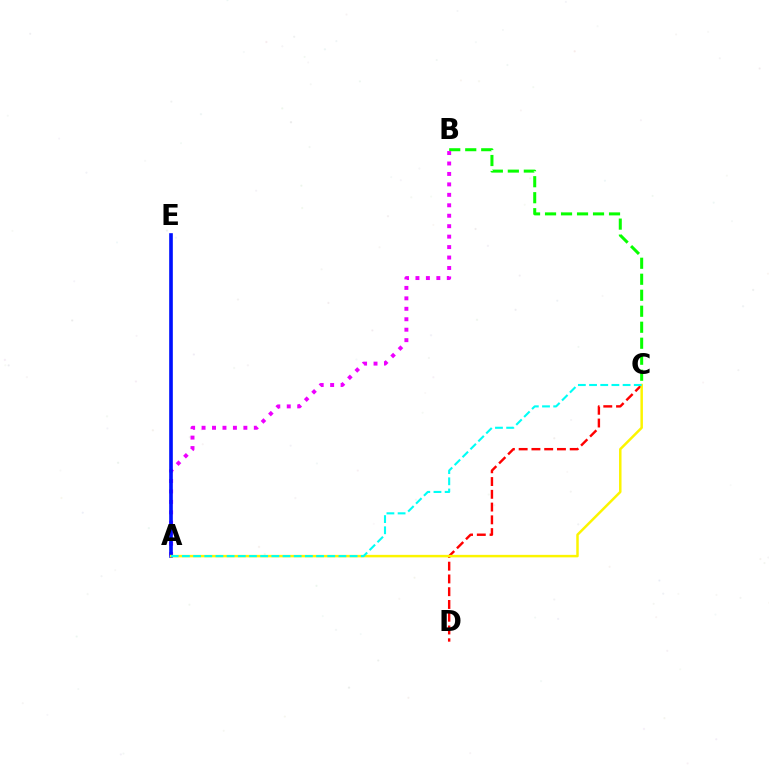{('B', 'C'): [{'color': '#08ff00', 'line_style': 'dashed', 'thickness': 2.17}], ('A', 'B'): [{'color': '#ee00ff', 'line_style': 'dotted', 'thickness': 2.84}], ('A', 'E'): [{'color': '#0010ff', 'line_style': 'solid', 'thickness': 2.62}], ('C', 'D'): [{'color': '#ff0000', 'line_style': 'dashed', 'thickness': 1.73}], ('A', 'C'): [{'color': '#fcf500', 'line_style': 'solid', 'thickness': 1.79}, {'color': '#00fff6', 'line_style': 'dashed', 'thickness': 1.52}]}